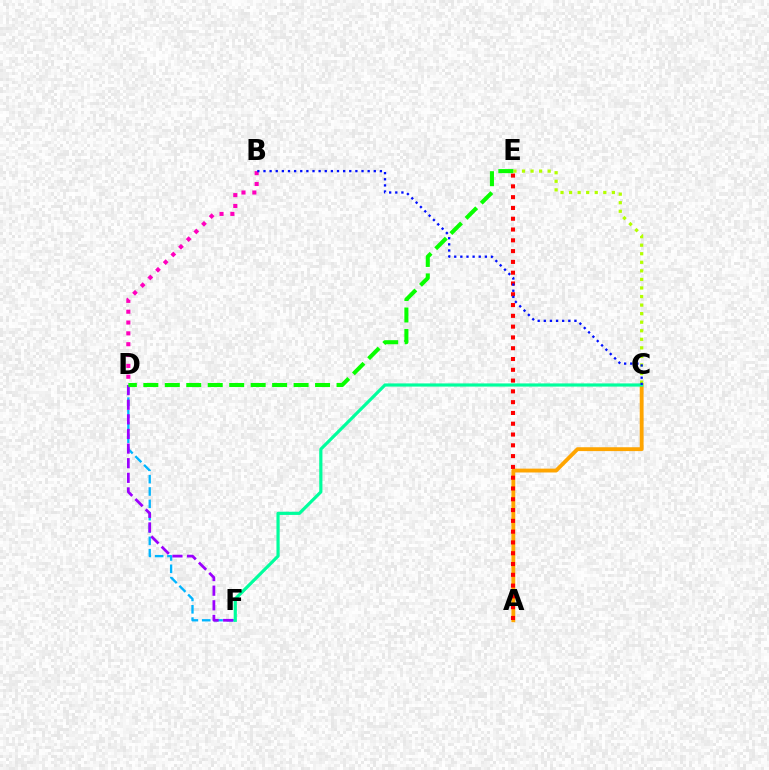{('A', 'C'): [{'color': '#ffa500', 'line_style': 'solid', 'thickness': 2.78}], ('A', 'E'): [{'color': '#ff0000', 'line_style': 'dotted', 'thickness': 2.93}], ('C', 'E'): [{'color': '#b3ff00', 'line_style': 'dotted', 'thickness': 2.32}], ('D', 'F'): [{'color': '#00b5ff', 'line_style': 'dashed', 'thickness': 1.68}, {'color': '#9b00ff', 'line_style': 'dashed', 'thickness': 1.99}], ('B', 'D'): [{'color': '#ff00bd', 'line_style': 'dotted', 'thickness': 2.94}], ('D', 'E'): [{'color': '#08ff00', 'line_style': 'dashed', 'thickness': 2.92}], ('C', 'F'): [{'color': '#00ff9d', 'line_style': 'solid', 'thickness': 2.29}], ('B', 'C'): [{'color': '#0010ff', 'line_style': 'dotted', 'thickness': 1.66}]}